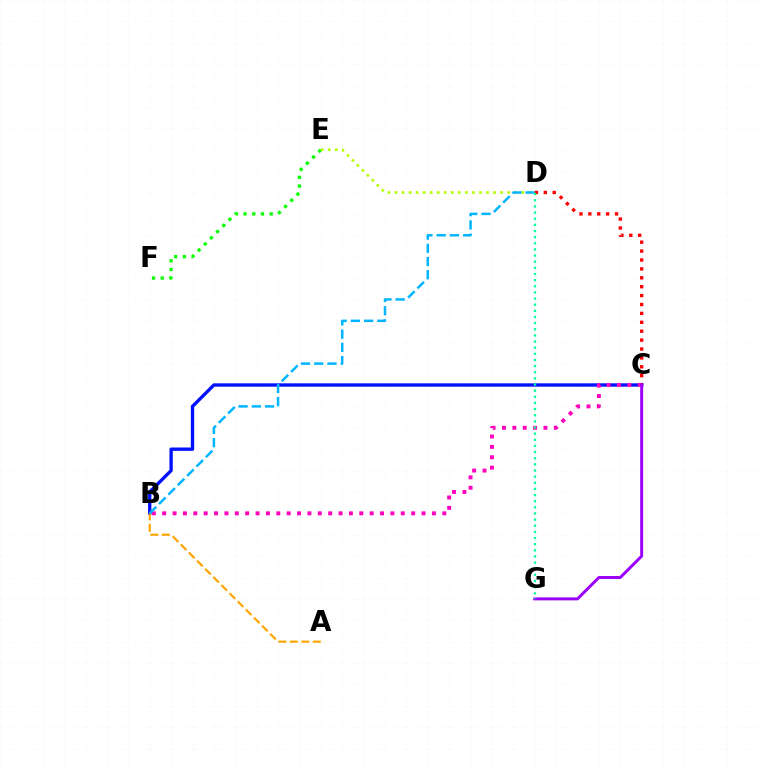{('C', 'D'): [{'color': '#ff0000', 'line_style': 'dotted', 'thickness': 2.42}], ('B', 'C'): [{'color': '#0010ff', 'line_style': 'solid', 'thickness': 2.41}, {'color': '#ff00bd', 'line_style': 'dotted', 'thickness': 2.82}], ('A', 'B'): [{'color': '#ffa500', 'line_style': 'dashed', 'thickness': 1.56}], ('E', 'F'): [{'color': '#08ff00', 'line_style': 'dotted', 'thickness': 2.37}], ('D', 'E'): [{'color': '#b3ff00', 'line_style': 'dotted', 'thickness': 1.91}], ('C', 'G'): [{'color': '#9b00ff', 'line_style': 'solid', 'thickness': 2.12}], ('B', 'D'): [{'color': '#00b5ff', 'line_style': 'dashed', 'thickness': 1.8}], ('D', 'G'): [{'color': '#00ff9d', 'line_style': 'dotted', 'thickness': 1.67}]}